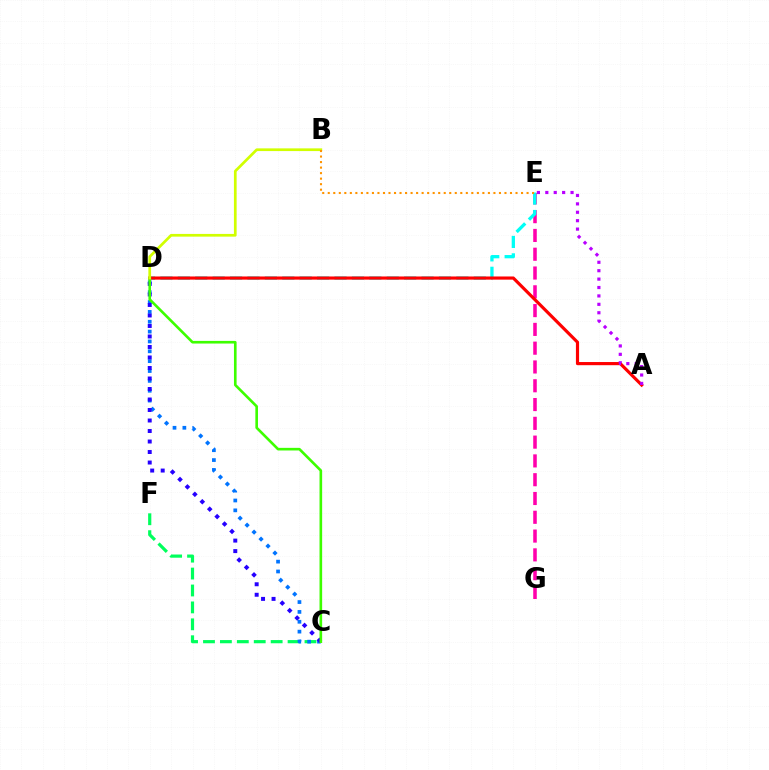{('C', 'F'): [{'color': '#00ff5c', 'line_style': 'dashed', 'thickness': 2.3}], ('C', 'D'): [{'color': '#0074ff', 'line_style': 'dotted', 'thickness': 2.68}, {'color': '#2500ff', 'line_style': 'dotted', 'thickness': 2.85}, {'color': '#3dff00', 'line_style': 'solid', 'thickness': 1.9}], ('E', 'G'): [{'color': '#ff00ac', 'line_style': 'dashed', 'thickness': 2.55}], ('D', 'E'): [{'color': '#00fff6', 'line_style': 'dashed', 'thickness': 2.37}], ('A', 'D'): [{'color': '#ff0000', 'line_style': 'solid', 'thickness': 2.28}], ('A', 'E'): [{'color': '#b900ff', 'line_style': 'dotted', 'thickness': 2.28}], ('B', 'D'): [{'color': '#d1ff00', 'line_style': 'solid', 'thickness': 1.95}], ('B', 'E'): [{'color': '#ff9400', 'line_style': 'dotted', 'thickness': 1.5}]}